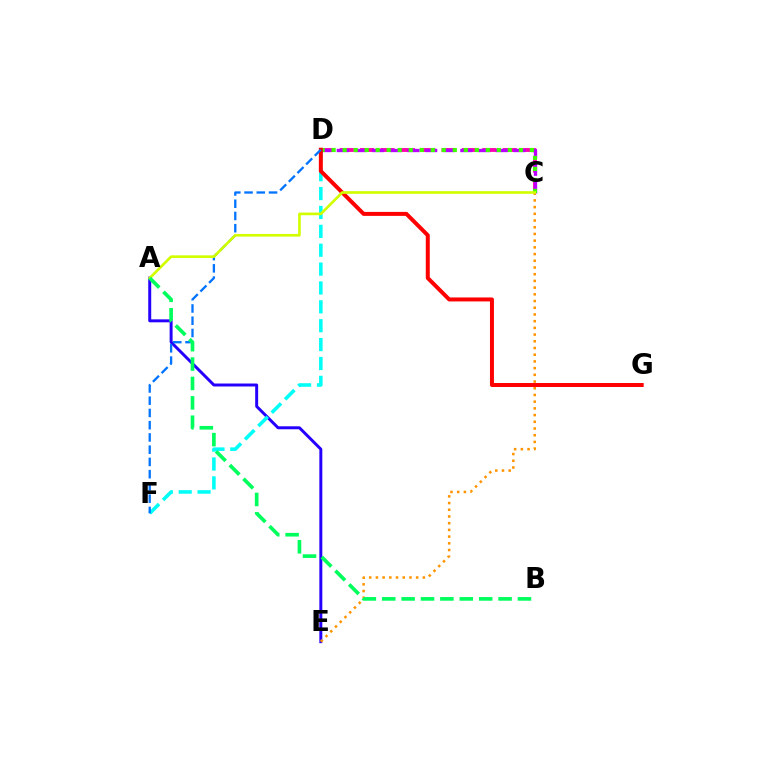{('C', 'D'): [{'color': '#ff00ac', 'line_style': 'dashed', 'thickness': 2.77}, {'color': '#b900ff', 'line_style': 'dashed', 'thickness': 2.4}, {'color': '#3dff00', 'line_style': 'dotted', 'thickness': 2.99}], ('A', 'E'): [{'color': '#2500ff', 'line_style': 'solid', 'thickness': 2.14}], ('D', 'F'): [{'color': '#00fff6', 'line_style': 'dashed', 'thickness': 2.56}, {'color': '#0074ff', 'line_style': 'dashed', 'thickness': 1.66}], ('C', 'E'): [{'color': '#ff9400', 'line_style': 'dotted', 'thickness': 1.82}], ('D', 'G'): [{'color': '#ff0000', 'line_style': 'solid', 'thickness': 2.86}], ('A', 'C'): [{'color': '#d1ff00', 'line_style': 'solid', 'thickness': 1.91}], ('A', 'B'): [{'color': '#00ff5c', 'line_style': 'dashed', 'thickness': 2.63}]}